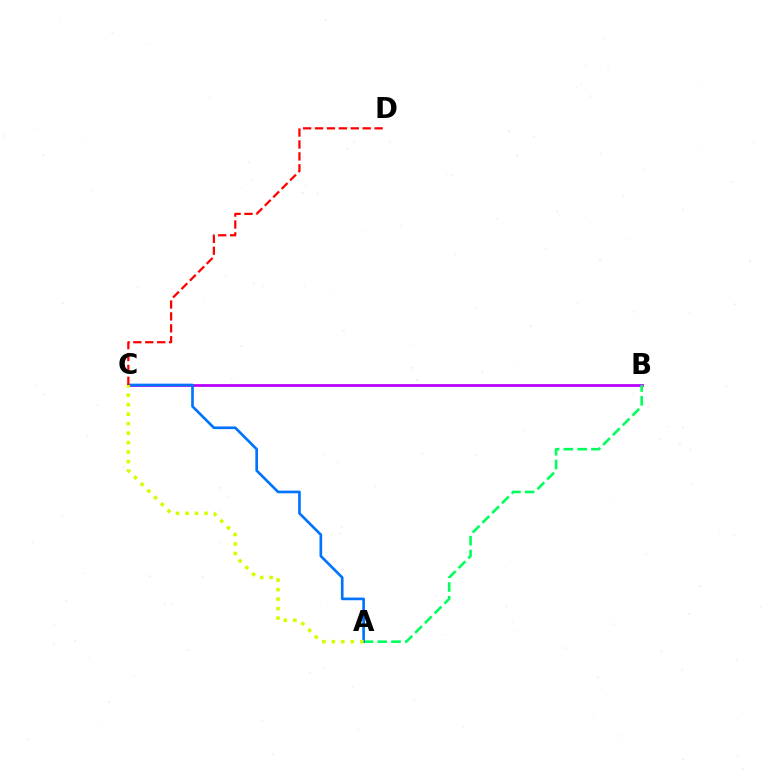{('B', 'C'): [{'color': '#b900ff', 'line_style': 'solid', 'thickness': 1.99}], ('A', 'B'): [{'color': '#00ff5c', 'line_style': 'dashed', 'thickness': 1.87}], ('A', 'C'): [{'color': '#0074ff', 'line_style': 'solid', 'thickness': 1.92}, {'color': '#d1ff00', 'line_style': 'dotted', 'thickness': 2.58}], ('C', 'D'): [{'color': '#ff0000', 'line_style': 'dashed', 'thickness': 1.62}]}